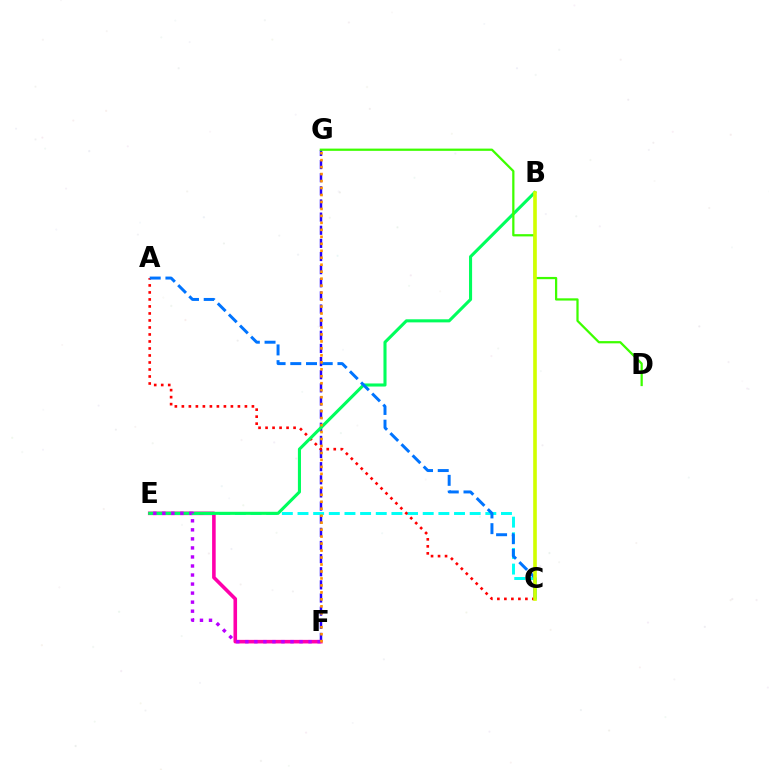{('F', 'G'): [{'color': '#2500ff', 'line_style': 'dashed', 'thickness': 1.78}, {'color': '#ff9400', 'line_style': 'dotted', 'thickness': 1.89}], ('E', 'F'): [{'color': '#ff00ac', 'line_style': 'solid', 'thickness': 2.58}, {'color': '#b900ff', 'line_style': 'dotted', 'thickness': 2.46}], ('C', 'E'): [{'color': '#00fff6', 'line_style': 'dashed', 'thickness': 2.13}], ('A', 'C'): [{'color': '#ff0000', 'line_style': 'dotted', 'thickness': 1.9}, {'color': '#0074ff', 'line_style': 'dashed', 'thickness': 2.13}], ('B', 'E'): [{'color': '#00ff5c', 'line_style': 'solid', 'thickness': 2.22}], ('D', 'G'): [{'color': '#3dff00', 'line_style': 'solid', 'thickness': 1.62}], ('B', 'C'): [{'color': '#d1ff00', 'line_style': 'solid', 'thickness': 2.61}]}